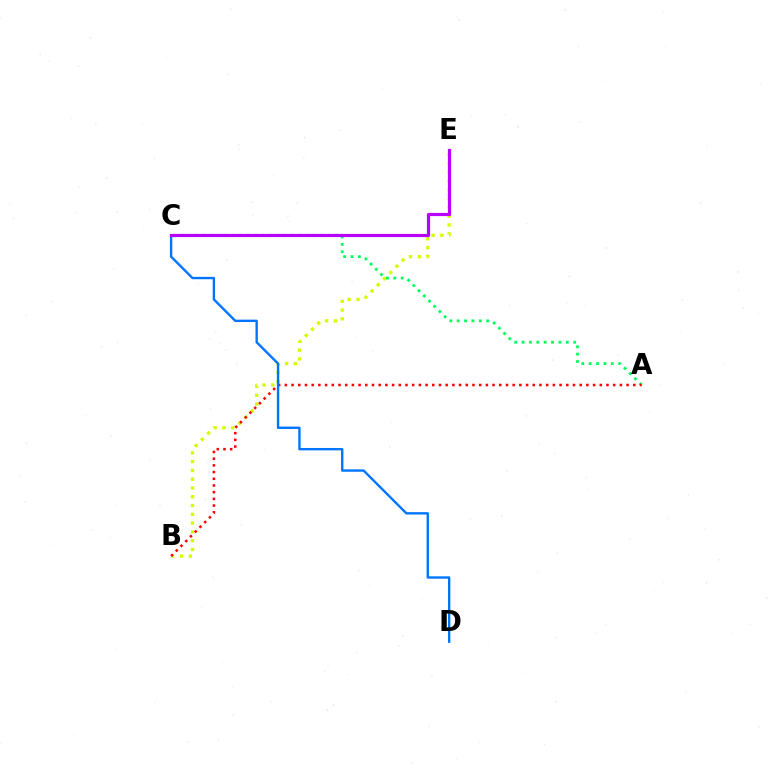{('B', 'E'): [{'color': '#d1ff00', 'line_style': 'dotted', 'thickness': 2.39}], ('A', 'C'): [{'color': '#00ff5c', 'line_style': 'dotted', 'thickness': 2.0}], ('A', 'B'): [{'color': '#ff0000', 'line_style': 'dotted', 'thickness': 1.82}], ('C', 'D'): [{'color': '#0074ff', 'line_style': 'solid', 'thickness': 1.71}], ('C', 'E'): [{'color': '#b900ff', 'line_style': 'solid', 'thickness': 2.29}]}